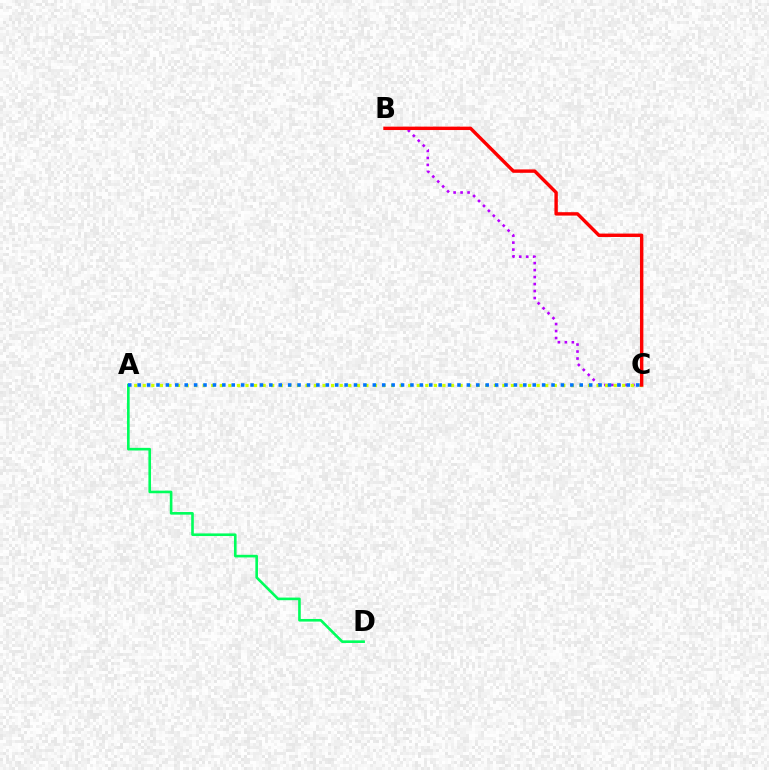{('B', 'C'): [{'color': '#b900ff', 'line_style': 'dotted', 'thickness': 1.9}, {'color': '#ff0000', 'line_style': 'solid', 'thickness': 2.45}], ('A', 'C'): [{'color': '#d1ff00', 'line_style': 'dotted', 'thickness': 2.33}, {'color': '#0074ff', 'line_style': 'dotted', 'thickness': 2.56}], ('A', 'D'): [{'color': '#00ff5c', 'line_style': 'solid', 'thickness': 1.89}]}